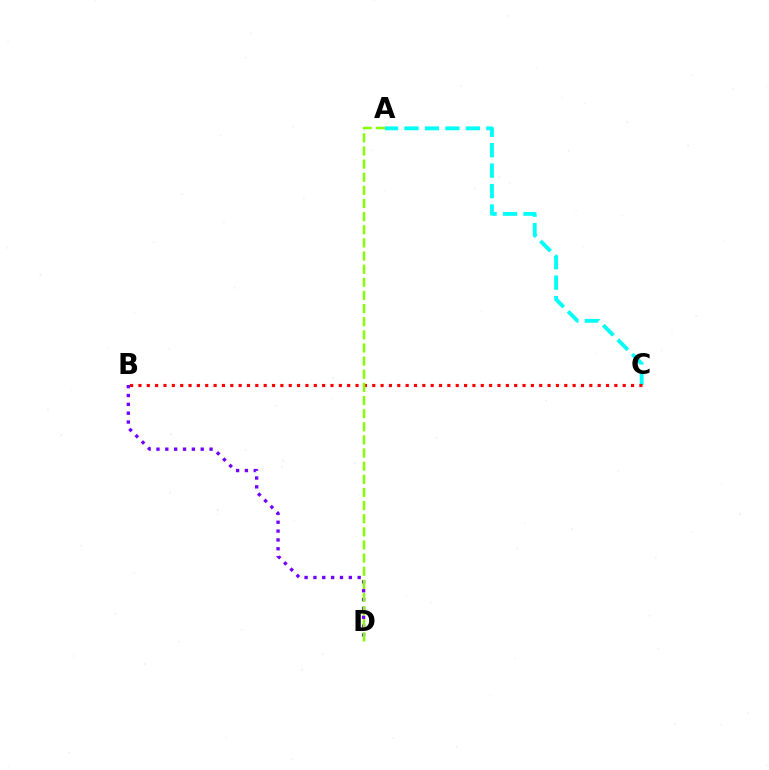{('A', 'C'): [{'color': '#00fff6', 'line_style': 'dashed', 'thickness': 2.78}], ('B', 'D'): [{'color': '#7200ff', 'line_style': 'dotted', 'thickness': 2.4}], ('B', 'C'): [{'color': '#ff0000', 'line_style': 'dotted', 'thickness': 2.27}], ('A', 'D'): [{'color': '#84ff00', 'line_style': 'dashed', 'thickness': 1.78}]}